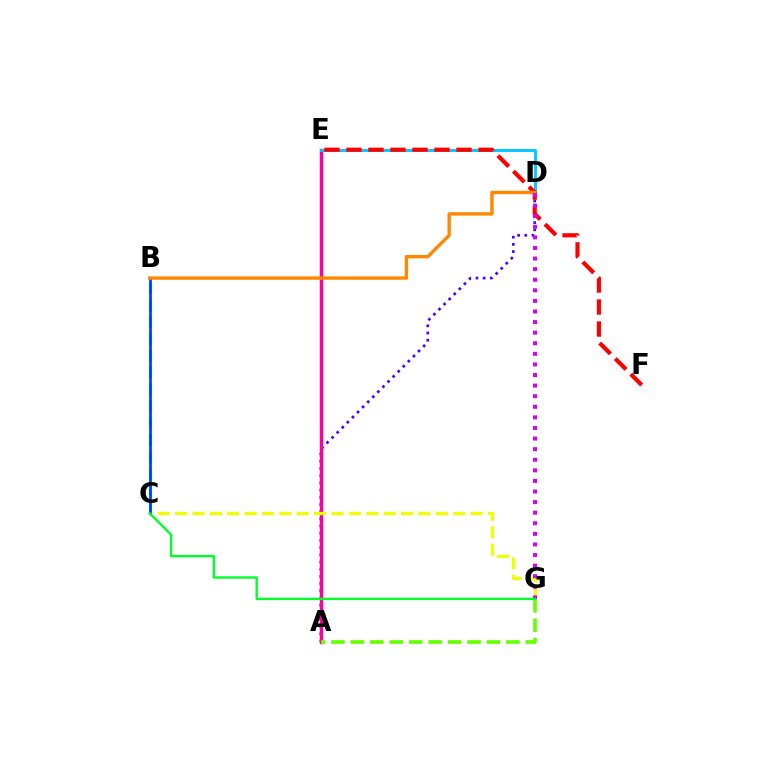{('A', 'D'): [{'color': '#4f00ff', 'line_style': 'dotted', 'thickness': 1.95}], ('B', 'C'): [{'color': '#00ffaf', 'line_style': 'dashed', 'thickness': 2.29}, {'color': '#003fff', 'line_style': 'solid', 'thickness': 1.97}], ('A', 'E'): [{'color': '#ff00a0', 'line_style': 'solid', 'thickness': 2.5}], ('C', 'G'): [{'color': '#eeff00', 'line_style': 'dashed', 'thickness': 2.36}, {'color': '#00ff27', 'line_style': 'solid', 'thickness': 1.69}], ('A', 'G'): [{'color': '#66ff00', 'line_style': 'dashed', 'thickness': 2.64}], ('D', 'E'): [{'color': '#00c7ff', 'line_style': 'solid', 'thickness': 2.07}], ('E', 'F'): [{'color': '#ff0000', 'line_style': 'dashed', 'thickness': 2.99}], ('B', 'D'): [{'color': '#ff8800', 'line_style': 'solid', 'thickness': 2.43}], ('D', 'G'): [{'color': '#d600ff', 'line_style': 'dotted', 'thickness': 2.88}]}